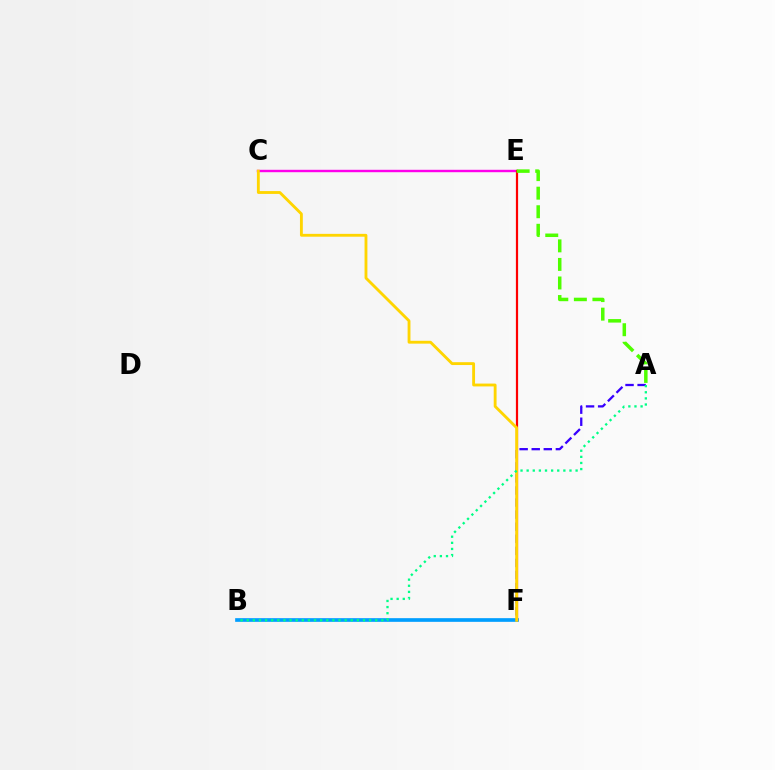{('C', 'E'): [{'color': '#ff00ed', 'line_style': 'solid', 'thickness': 1.74}], ('B', 'F'): [{'color': '#009eff', 'line_style': 'solid', 'thickness': 2.64}], ('A', 'F'): [{'color': '#3700ff', 'line_style': 'dashed', 'thickness': 1.64}], ('E', 'F'): [{'color': '#ff0000', 'line_style': 'solid', 'thickness': 1.59}], ('A', 'E'): [{'color': '#4fff00', 'line_style': 'dashed', 'thickness': 2.52}], ('C', 'F'): [{'color': '#ffd500', 'line_style': 'solid', 'thickness': 2.05}], ('A', 'B'): [{'color': '#00ff86', 'line_style': 'dotted', 'thickness': 1.66}]}